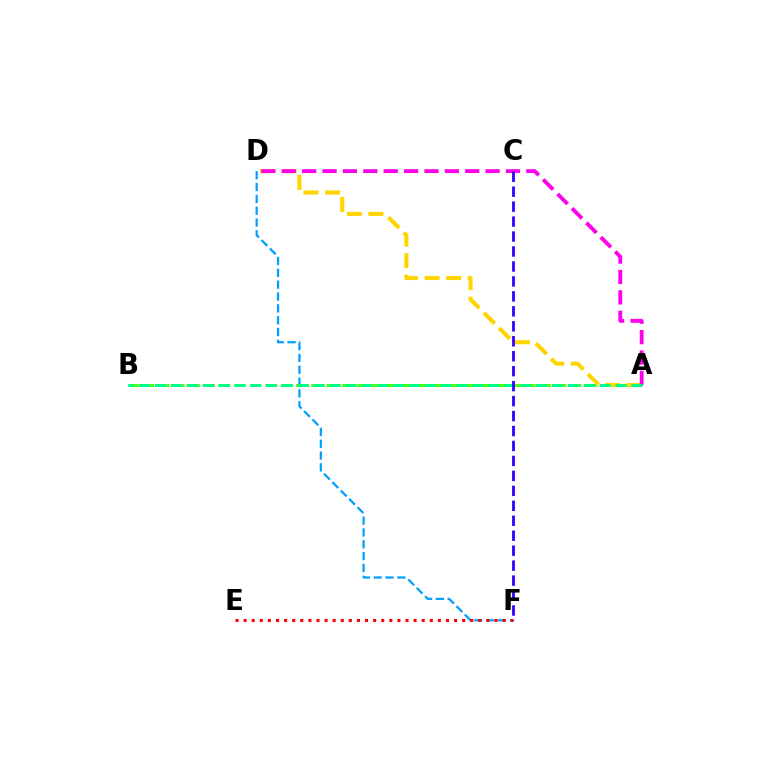{('D', 'F'): [{'color': '#009eff', 'line_style': 'dashed', 'thickness': 1.61}], ('A', 'B'): [{'color': '#4fff00', 'line_style': 'dashed', 'thickness': 2.07}, {'color': '#00ff86', 'line_style': 'dashed', 'thickness': 2.16}], ('E', 'F'): [{'color': '#ff0000', 'line_style': 'dotted', 'thickness': 2.2}], ('A', 'D'): [{'color': '#ffd500', 'line_style': 'dashed', 'thickness': 2.93}, {'color': '#ff00ed', 'line_style': 'dashed', 'thickness': 2.77}], ('C', 'F'): [{'color': '#3700ff', 'line_style': 'dashed', 'thickness': 2.03}]}